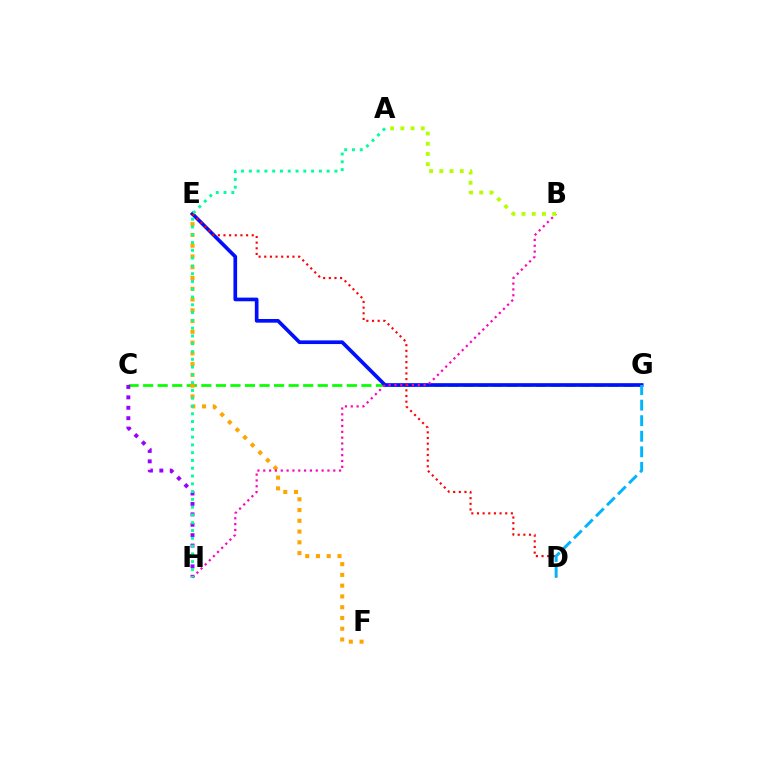{('C', 'G'): [{'color': '#08ff00', 'line_style': 'dashed', 'thickness': 1.98}], ('E', 'F'): [{'color': '#ffa500', 'line_style': 'dotted', 'thickness': 2.92}], ('E', 'G'): [{'color': '#0010ff', 'line_style': 'solid', 'thickness': 2.64}], ('B', 'H'): [{'color': '#ff00bd', 'line_style': 'dotted', 'thickness': 1.59}], ('D', 'E'): [{'color': '#ff0000', 'line_style': 'dotted', 'thickness': 1.53}], ('C', 'H'): [{'color': '#9b00ff', 'line_style': 'dotted', 'thickness': 2.83}], ('D', 'G'): [{'color': '#00b5ff', 'line_style': 'dashed', 'thickness': 2.11}], ('A', 'B'): [{'color': '#b3ff00', 'line_style': 'dotted', 'thickness': 2.78}], ('A', 'H'): [{'color': '#00ff9d', 'line_style': 'dotted', 'thickness': 2.11}]}